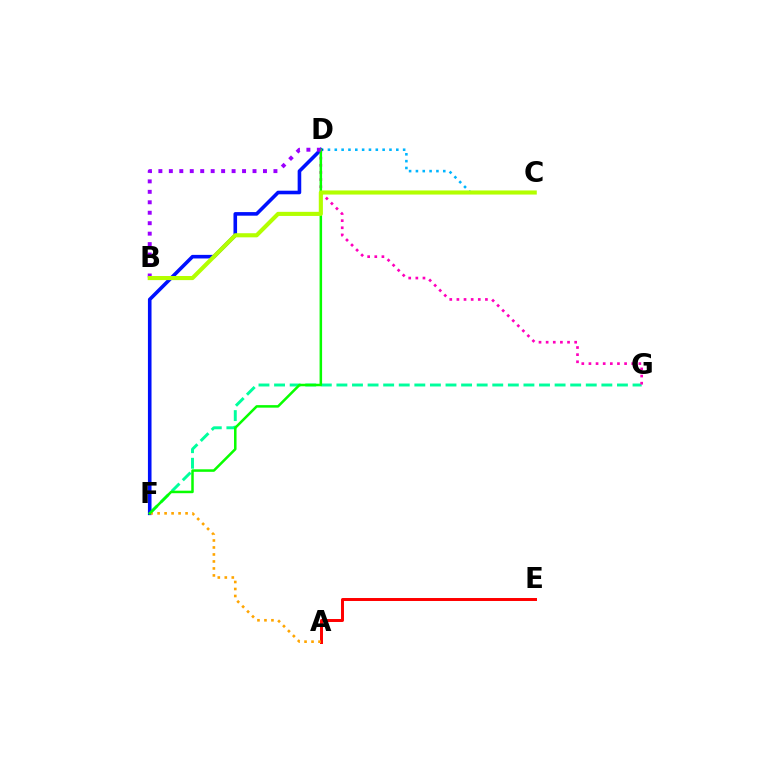{('C', 'D'): [{'color': '#00b5ff', 'line_style': 'dotted', 'thickness': 1.86}], ('A', 'E'): [{'color': '#ff0000', 'line_style': 'solid', 'thickness': 2.14}], ('F', 'G'): [{'color': '#00ff9d', 'line_style': 'dashed', 'thickness': 2.12}], ('D', 'G'): [{'color': '#ff00bd', 'line_style': 'dotted', 'thickness': 1.94}], ('D', 'F'): [{'color': '#0010ff', 'line_style': 'solid', 'thickness': 2.59}, {'color': '#08ff00', 'line_style': 'solid', 'thickness': 1.81}], ('A', 'F'): [{'color': '#ffa500', 'line_style': 'dotted', 'thickness': 1.9}], ('B', 'D'): [{'color': '#9b00ff', 'line_style': 'dotted', 'thickness': 2.84}], ('B', 'C'): [{'color': '#b3ff00', 'line_style': 'solid', 'thickness': 2.96}]}